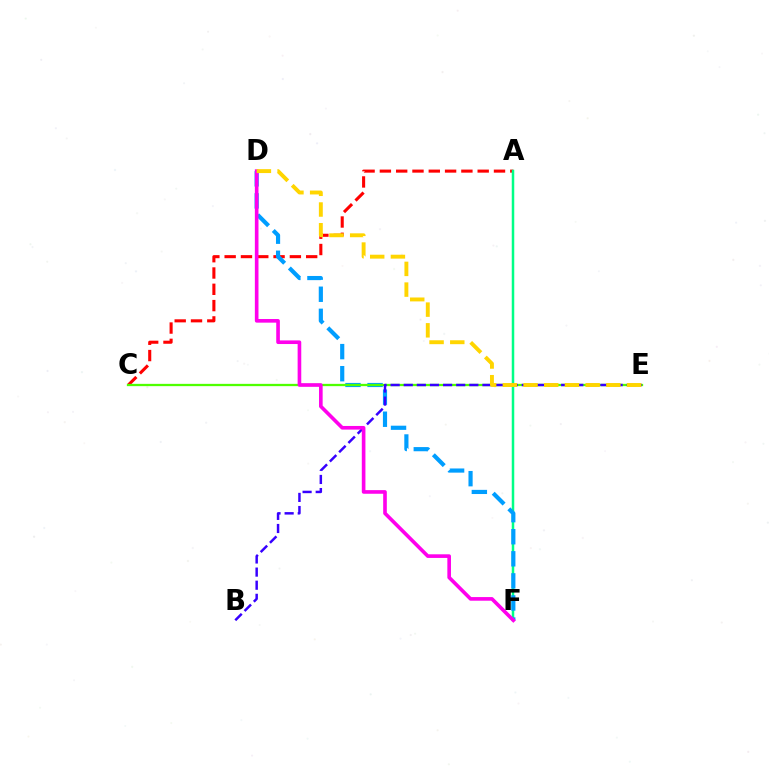{('A', 'C'): [{'color': '#ff0000', 'line_style': 'dashed', 'thickness': 2.21}], ('A', 'F'): [{'color': '#00ff86', 'line_style': 'solid', 'thickness': 1.8}], ('D', 'F'): [{'color': '#009eff', 'line_style': 'dashed', 'thickness': 3.0}, {'color': '#ff00ed', 'line_style': 'solid', 'thickness': 2.62}], ('C', 'E'): [{'color': '#4fff00', 'line_style': 'solid', 'thickness': 1.65}], ('B', 'E'): [{'color': '#3700ff', 'line_style': 'dashed', 'thickness': 1.78}], ('D', 'E'): [{'color': '#ffd500', 'line_style': 'dashed', 'thickness': 2.81}]}